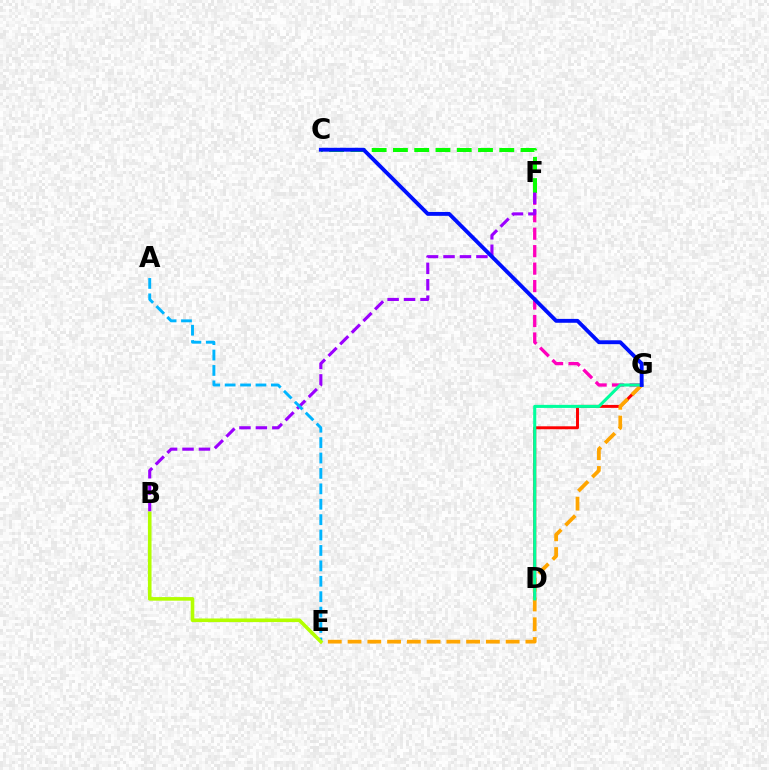{('D', 'G'): [{'color': '#ff0000', 'line_style': 'solid', 'thickness': 2.13}, {'color': '#00ff9d', 'line_style': 'solid', 'thickness': 2.21}], ('F', 'G'): [{'color': '#ff00bd', 'line_style': 'dashed', 'thickness': 2.37}], ('C', 'F'): [{'color': '#08ff00', 'line_style': 'dashed', 'thickness': 2.89}], ('B', 'F'): [{'color': '#9b00ff', 'line_style': 'dashed', 'thickness': 2.23}], ('E', 'G'): [{'color': '#ffa500', 'line_style': 'dashed', 'thickness': 2.68}], ('A', 'E'): [{'color': '#00b5ff', 'line_style': 'dashed', 'thickness': 2.09}], ('B', 'E'): [{'color': '#b3ff00', 'line_style': 'solid', 'thickness': 2.6}], ('C', 'G'): [{'color': '#0010ff', 'line_style': 'solid', 'thickness': 2.79}]}